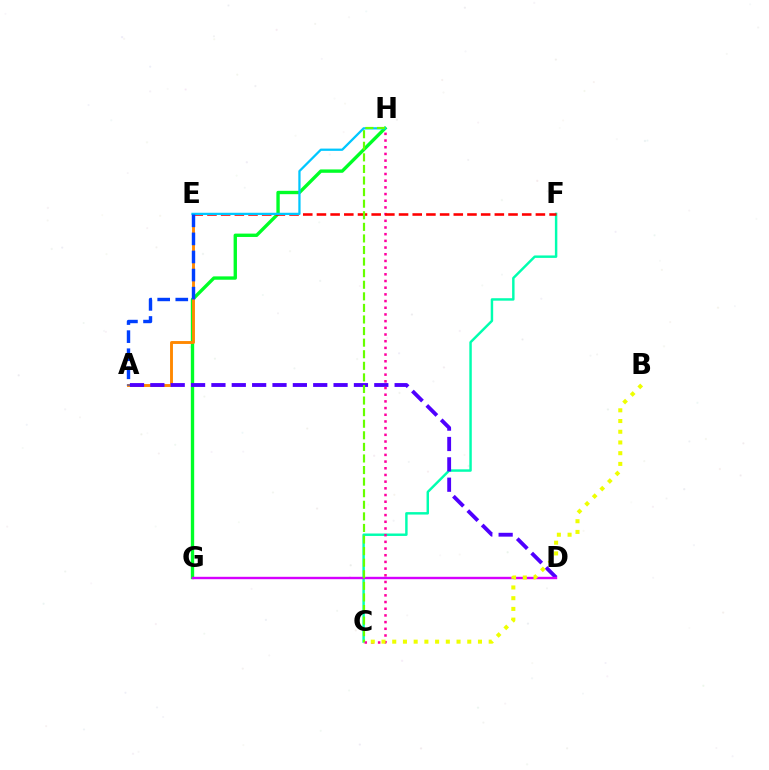{('G', 'H'): [{'color': '#00ff27', 'line_style': 'solid', 'thickness': 2.42}], ('A', 'E'): [{'color': '#ff8800', 'line_style': 'solid', 'thickness': 2.07}, {'color': '#003fff', 'line_style': 'dashed', 'thickness': 2.46}], ('C', 'F'): [{'color': '#00ffaf', 'line_style': 'solid', 'thickness': 1.76}], ('A', 'D'): [{'color': '#4f00ff', 'line_style': 'dashed', 'thickness': 2.77}], ('C', 'H'): [{'color': '#ff00a0', 'line_style': 'dotted', 'thickness': 1.82}, {'color': '#66ff00', 'line_style': 'dashed', 'thickness': 1.57}], ('E', 'F'): [{'color': '#ff0000', 'line_style': 'dashed', 'thickness': 1.86}], ('E', 'H'): [{'color': '#00c7ff', 'line_style': 'solid', 'thickness': 1.63}], ('D', 'G'): [{'color': '#d600ff', 'line_style': 'solid', 'thickness': 1.72}], ('B', 'C'): [{'color': '#eeff00', 'line_style': 'dotted', 'thickness': 2.91}]}